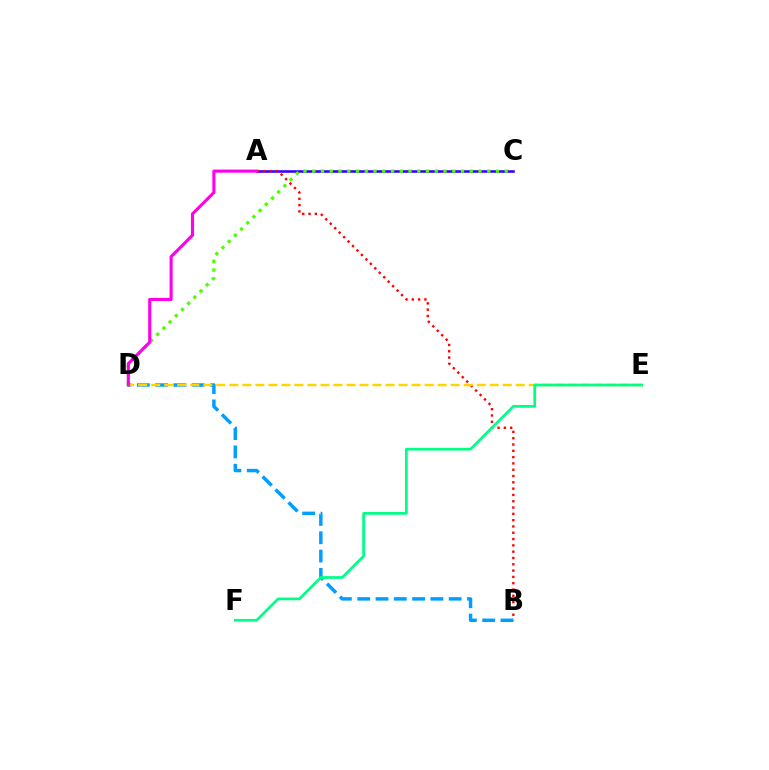{('A', 'C'): [{'color': '#3700ff', 'line_style': 'solid', 'thickness': 1.86}], ('C', 'D'): [{'color': '#4fff00', 'line_style': 'dotted', 'thickness': 2.38}], ('A', 'B'): [{'color': '#ff0000', 'line_style': 'dotted', 'thickness': 1.71}], ('B', 'D'): [{'color': '#009eff', 'line_style': 'dashed', 'thickness': 2.49}], ('D', 'E'): [{'color': '#ffd500', 'line_style': 'dashed', 'thickness': 1.77}], ('A', 'D'): [{'color': '#ff00ed', 'line_style': 'solid', 'thickness': 2.24}], ('E', 'F'): [{'color': '#00ff86', 'line_style': 'solid', 'thickness': 1.97}]}